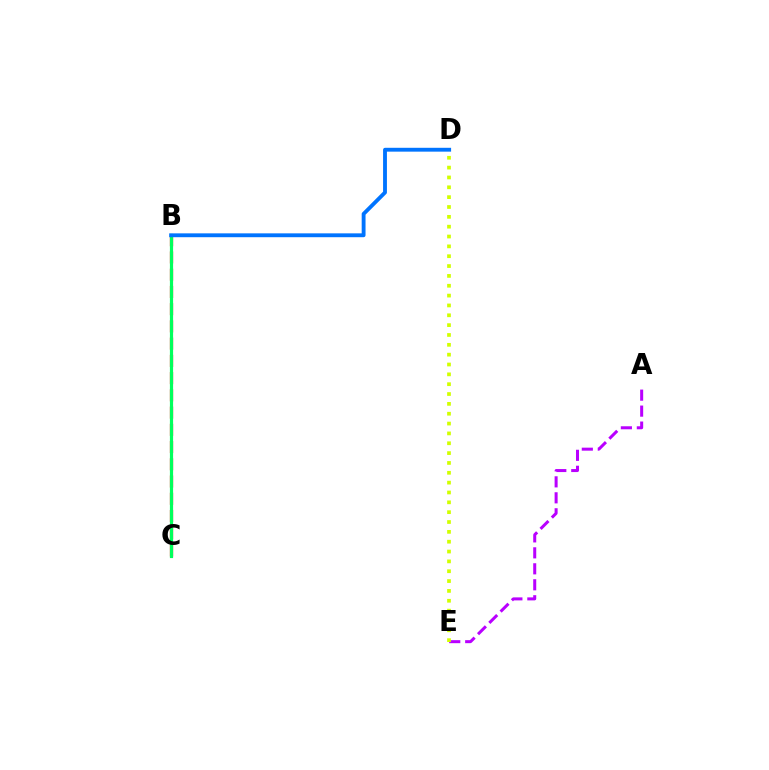{('A', 'E'): [{'color': '#b900ff', 'line_style': 'dashed', 'thickness': 2.17}], ('B', 'C'): [{'color': '#ff0000', 'line_style': 'dashed', 'thickness': 2.34}, {'color': '#00ff5c', 'line_style': 'solid', 'thickness': 2.3}], ('B', 'D'): [{'color': '#0074ff', 'line_style': 'solid', 'thickness': 2.77}], ('D', 'E'): [{'color': '#d1ff00', 'line_style': 'dotted', 'thickness': 2.67}]}